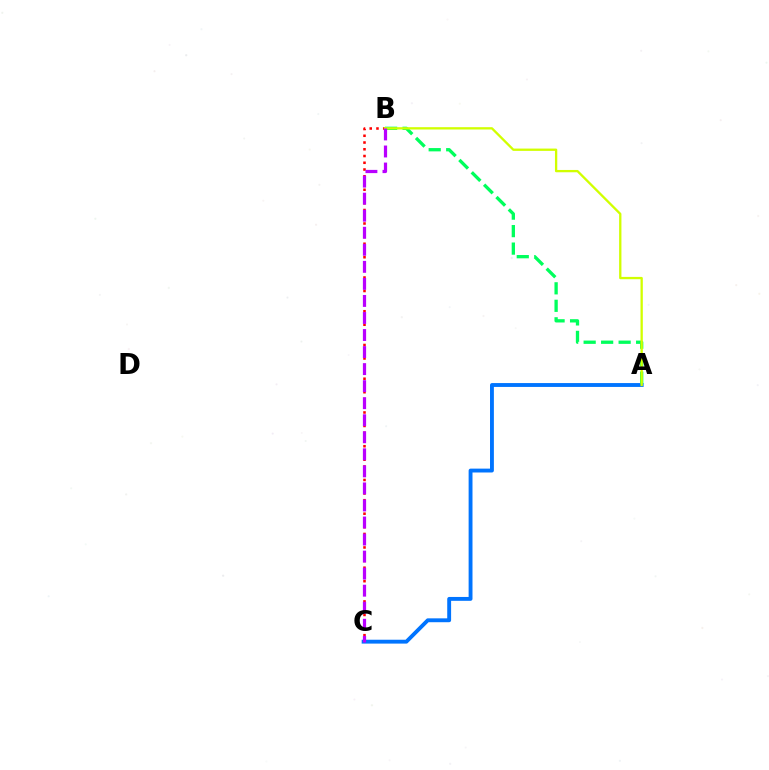{('B', 'C'): [{'color': '#ff0000', 'line_style': 'dotted', 'thickness': 1.83}, {'color': '#b900ff', 'line_style': 'dashed', 'thickness': 2.32}], ('A', 'C'): [{'color': '#0074ff', 'line_style': 'solid', 'thickness': 2.79}], ('A', 'B'): [{'color': '#00ff5c', 'line_style': 'dashed', 'thickness': 2.38}, {'color': '#d1ff00', 'line_style': 'solid', 'thickness': 1.66}]}